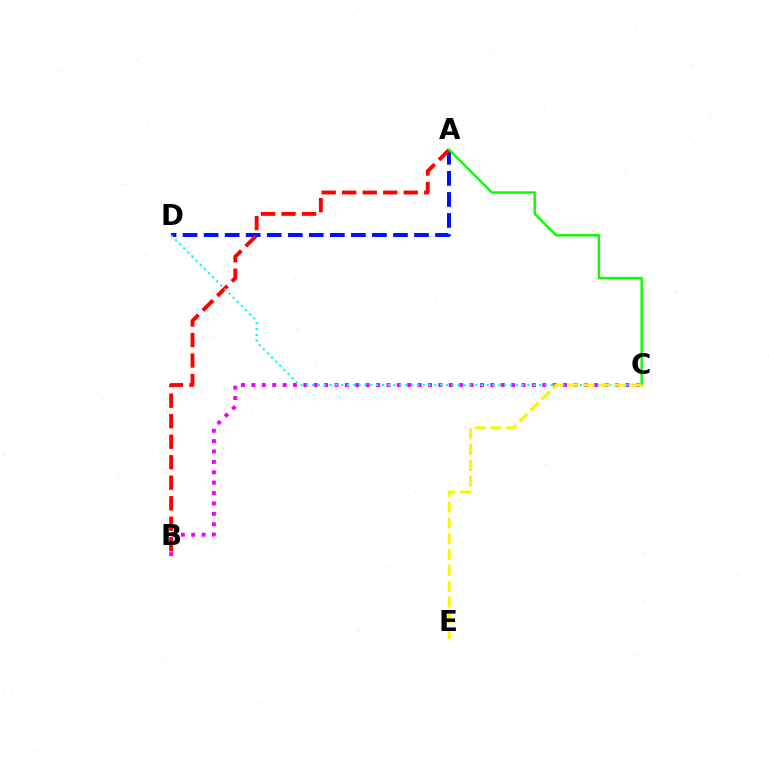{('A', 'D'): [{'color': '#0010ff', 'line_style': 'dashed', 'thickness': 2.86}], ('B', 'C'): [{'color': '#ee00ff', 'line_style': 'dotted', 'thickness': 2.82}], ('A', 'B'): [{'color': '#ff0000', 'line_style': 'dashed', 'thickness': 2.79}], ('A', 'C'): [{'color': '#08ff00', 'line_style': 'solid', 'thickness': 1.73}], ('C', 'D'): [{'color': '#00fff6', 'line_style': 'dotted', 'thickness': 1.58}], ('C', 'E'): [{'color': '#fcf500', 'line_style': 'dashed', 'thickness': 2.14}]}